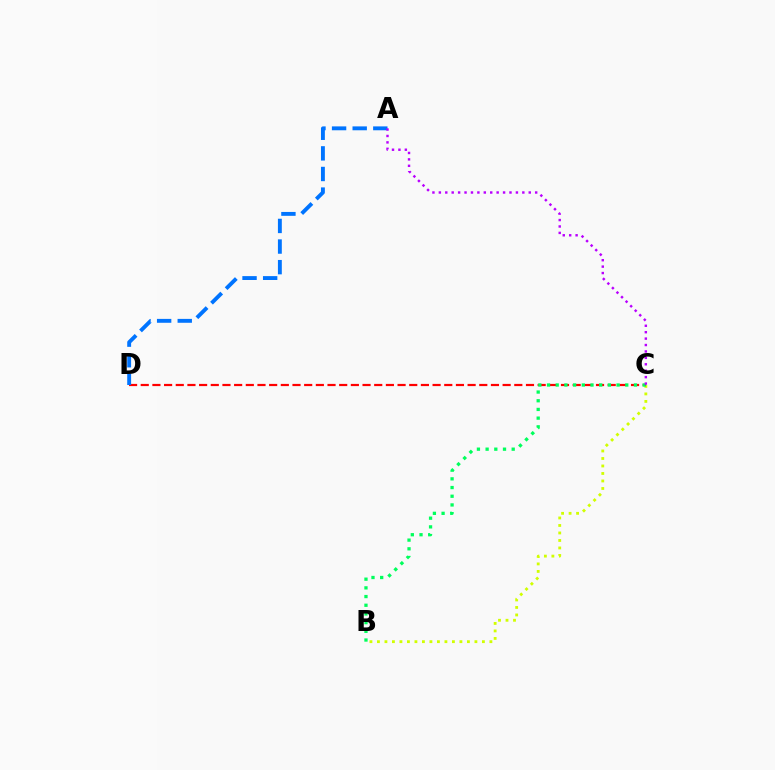{('B', 'C'): [{'color': '#d1ff00', 'line_style': 'dotted', 'thickness': 2.04}, {'color': '#00ff5c', 'line_style': 'dotted', 'thickness': 2.36}], ('C', 'D'): [{'color': '#ff0000', 'line_style': 'dashed', 'thickness': 1.59}], ('A', 'D'): [{'color': '#0074ff', 'line_style': 'dashed', 'thickness': 2.8}], ('A', 'C'): [{'color': '#b900ff', 'line_style': 'dotted', 'thickness': 1.74}]}